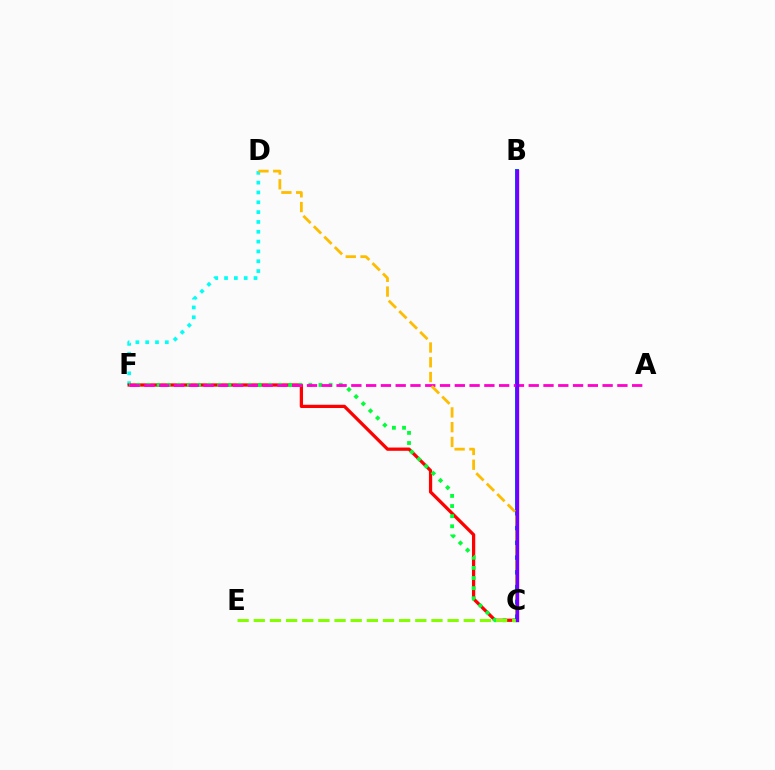{('D', 'F'): [{'color': '#00fff6', 'line_style': 'dotted', 'thickness': 2.67}], ('C', 'F'): [{'color': '#ff0000', 'line_style': 'solid', 'thickness': 2.35}, {'color': '#00ff39', 'line_style': 'dotted', 'thickness': 2.75}], ('B', 'C'): [{'color': '#004bff', 'line_style': 'solid', 'thickness': 2.82}, {'color': '#7200ff', 'line_style': 'solid', 'thickness': 2.42}], ('A', 'F'): [{'color': '#ff00cf', 'line_style': 'dashed', 'thickness': 2.01}], ('C', 'D'): [{'color': '#ffbd00', 'line_style': 'dashed', 'thickness': 2.01}], ('C', 'E'): [{'color': '#84ff00', 'line_style': 'dashed', 'thickness': 2.19}]}